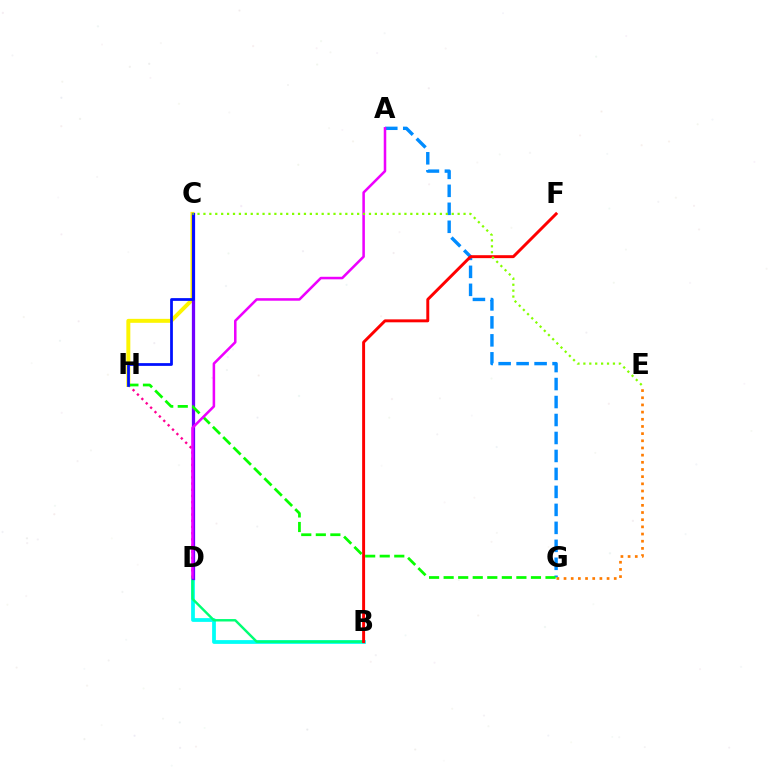{('A', 'G'): [{'color': '#008cff', 'line_style': 'dashed', 'thickness': 2.44}], ('D', 'H'): [{'color': '#ff0094', 'line_style': 'dotted', 'thickness': 1.68}], ('B', 'D'): [{'color': '#00fff6', 'line_style': 'solid', 'thickness': 2.71}, {'color': '#00ff74', 'line_style': 'solid', 'thickness': 1.75}], ('B', 'F'): [{'color': '#ff0000', 'line_style': 'solid', 'thickness': 2.12}], ('C', 'H'): [{'color': '#fcf500', 'line_style': 'solid', 'thickness': 2.86}, {'color': '#0010ff', 'line_style': 'solid', 'thickness': 1.99}], ('C', 'D'): [{'color': '#7200ff', 'line_style': 'solid', 'thickness': 2.34}], ('G', 'H'): [{'color': '#08ff00', 'line_style': 'dashed', 'thickness': 1.98}], ('A', 'D'): [{'color': '#ee00ff', 'line_style': 'solid', 'thickness': 1.83}], ('E', 'G'): [{'color': '#ff7c00', 'line_style': 'dotted', 'thickness': 1.95}], ('C', 'E'): [{'color': '#84ff00', 'line_style': 'dotted', 'thickness': 1.61}]}